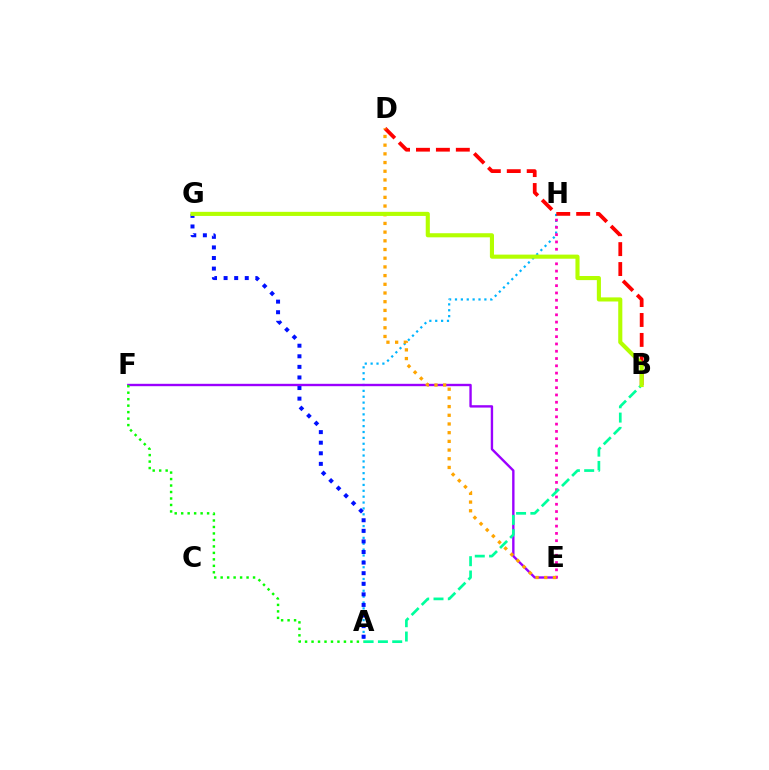{('A', 'H'): [{'color': '#00b5ff', 'line_style': 'dotted', 'thickness': 1.6}], ('E', 'F'): [{'color': '#9b00ff', 'line_style': 'solid', 'thickness': 1.71}], ('B', 'D'): [{'color': '#ff0000', 'line_style': 'dashed', 'thickness': 2.71}], ('A', 'G'): [{'color': '#0010ff', 'line_style': 'dotted', 'thickness': 2.88}], ('A', 'F'): [{'color': '#08ff00', 'line_style': 'dotted', 'thickness': 1.76}], ('E', 'H'): [{'color': '#ff00bd', 'line_style': 'dotted', 'thickness': 1.98}], ('D', 'E'): [{'color': '#ffa500', 'line_style': 'dotted', 'thickness': 2.36}], ('A', 'B'): [{'color': '#00ff9d', 'line_style': 'dashed', 'thickness': 1.94}], ('B', 'G'): [{'color': '#b3ff00', 'line_style': 'solid', 'thickness': 2.96}]}